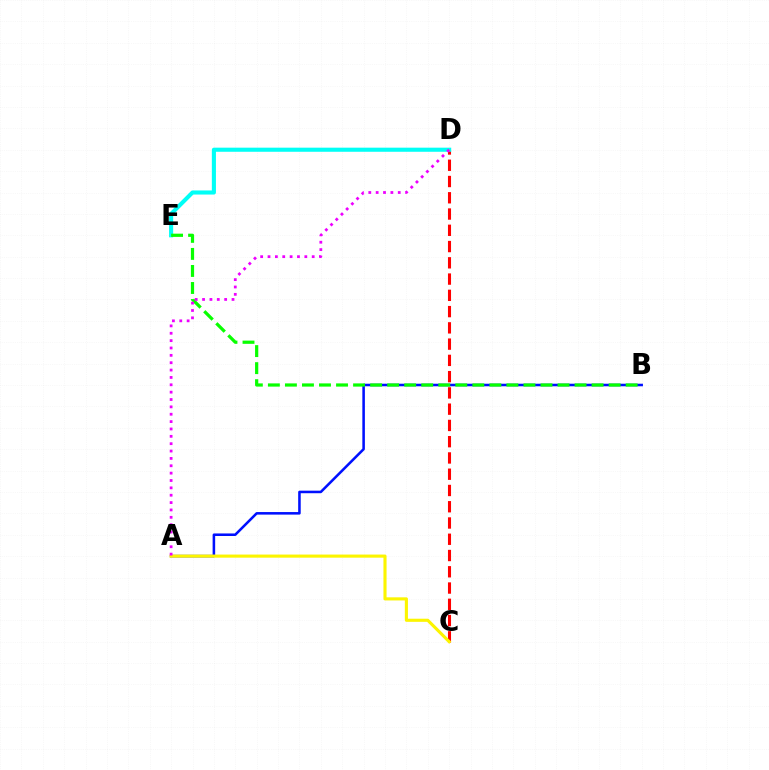{('C', 'D'): [{'color': '#ff0000', 'line_style': 'dashed', 'thickness': 2.21}], ('D', 'E'): [{'color': '#00fff6', 'line_style': 'solid', 'thickness': 2.95}], ('A', 'B'): [{'color': '#0010ff', 'line_style': 'solid', 'thickness': 1.84}], ('B', 'E'): [{'color': '#08ff00', 'line_style': 'dashed', 'thickness': 2.31}], ('A', 'C'): [{'color': '#fcf500', 'line_style': 'solid', 'thickness': 2.24}], ('A', 'D'): [{'color': '#ee00ff', 'line_style': 'dotted', 'thickness': 2.0}]}